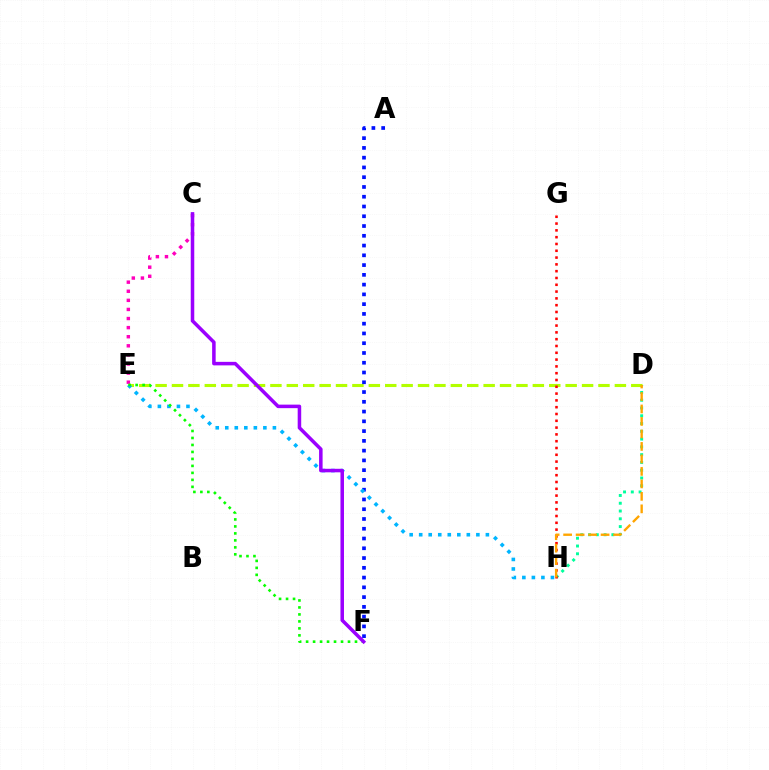{('D', 'H'): [{'color': '#00ff9d', 'line_style': 'dotted', 'thickness': 2.11}, {'color': '#ffa500', 'line_style': 'dashed', 'thickness': 1.7}], ('C', 'E'): [{'color': '#ff00bd', 'line_style': 'dotted', 'thickness': 2.47}], ('D', 'E'): [{'color': '#b3ff00', 'line_style': 'dashed', 'thickness': 2.23}], ('A', 'F'): [{'color': '#0010ff', 'line_style': 'dotted', 'thickness': 2.65}], ('G', 'H'): [{'color': '#ff0000', 'line_style': 'dotted', 'thickness': 1.85}], ('E', 'H'): [{'color': '#00b5ff', 'line_style': 'dotted', 'thickness': 2.59}], ('E', 'F'): [{'color': '#08ff00', 'line_style': 'dotted', 'thickness': 1.9}], ('C', 'F'): [{'color': '#9b00ff', 'line_style': 'solid', 'thickness': 2.54}]}